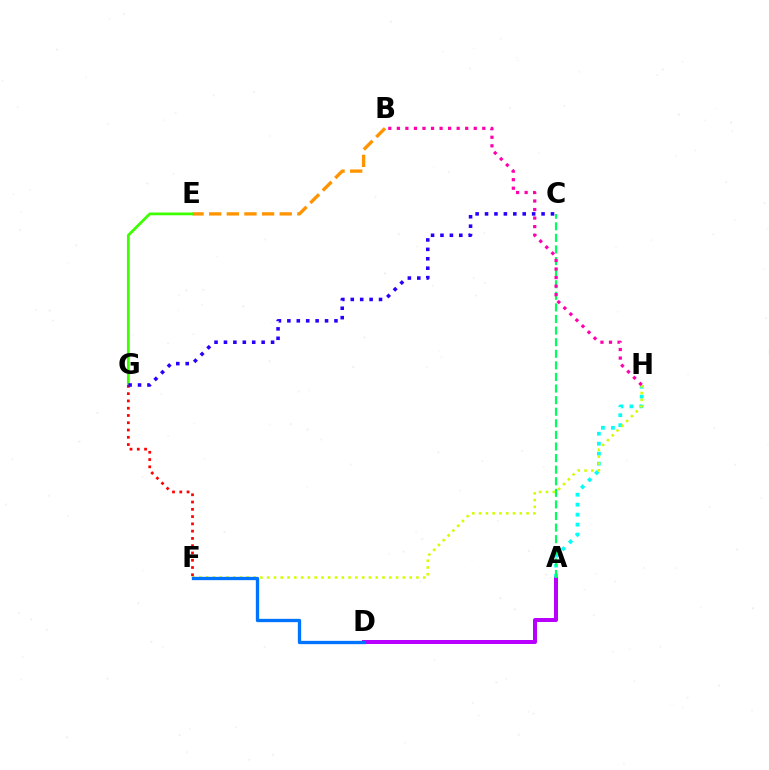{('A', 'D'): [{'color': '#b900ff', 'line_style': 'solid', 'thickness': 2.87}], ('B', 'E'): [{'color': '#ff9400', 'line_style': 'dashed', 'thickness': 2.4}], ('A', 'H'): [{'color': '#00fff6', 'line_style': 'dotted', 'thickness': 2.71}], ('F', 'H'): [{'color': '#d1ff00', 'line_style': 'dotted', 'thickness': 1.84}], ('D', 'F'): [{'color': '#0074ff', 'line_style': 'solid', 'thickness': 2.38}], ('A', 'C'): [{'color': '#00ff5c', 'line_style': 'dashed', 'thickness': 1.57}], ('E', 'G'): [{'color': '#3dff00', 'line_style': 'solid', 'thickness': 2.0}], ('F', 'G'): [{'color': '#ff0000', 'line_style': 'dotted', 'thickness': 1.98}], ('C', 'G'): [{'color': '#2500ff', 'line_style': 'dotted', 'thickness': 2.56}], ('B', 'H'): [{'color': '#ff00ac', 'line_style': 'dotted', 'thickness': 2.32}]}